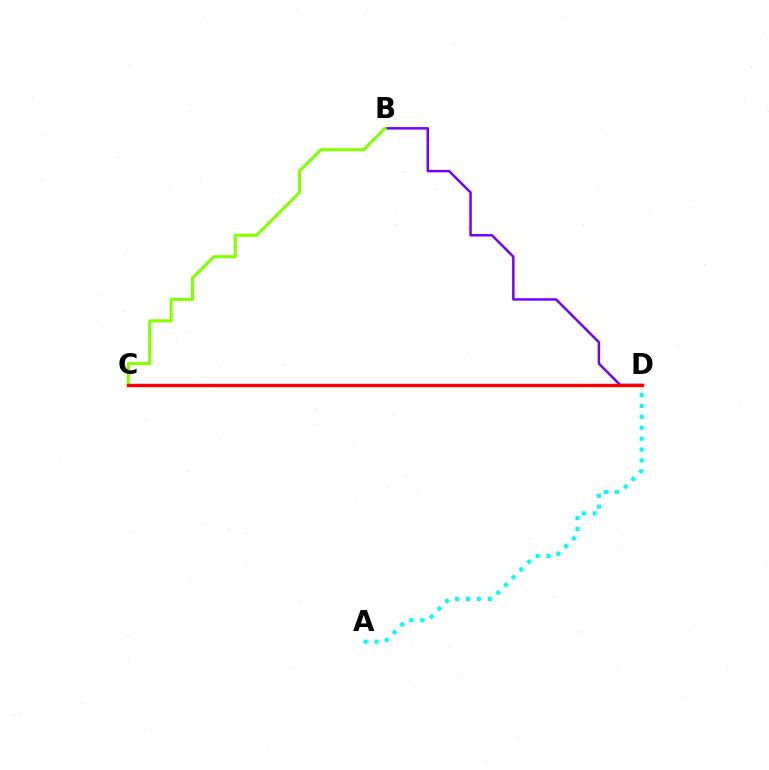{('B', 'D'): [{'color': '#7200ff', 'line_style': 'solid', 'thickness': 1.78}], ('A', 'D'): [{'color': '#00fff6', 'line_style': 'dotted', 'thickness': 2.97}], ('B', 'C'): [{'color': '#84ff00', 'line_style': 'solid', 'thickness': 2.2}], ('C', 'D'): [{'color': '#ff0000', 'line_style': 'solid', 'thickness': 2.44}]}